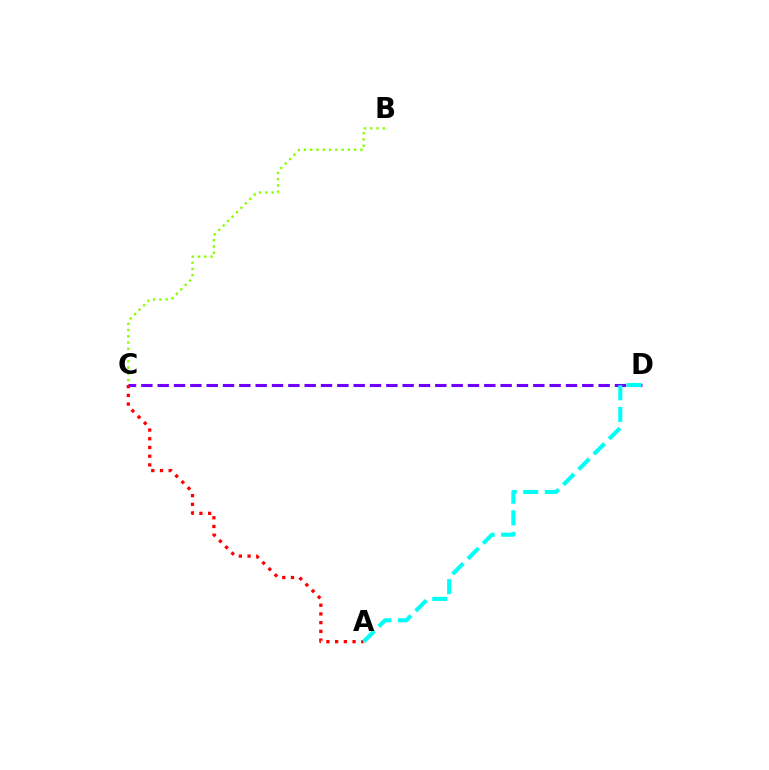{('C', 'D'): [{'color': '#7200ff', 'line_style': 'dashed', 'thickness': 2.22}], ('A', 'C'): [{'color': '#ff0000', 'line_style': 'dotted', 'thickness': 2.37}], ('A', 'D'): [{'color': '#00fff6', 'line_style': 'dashed', 'thickness': 2.93}], ('B', 'C'): [{'color': '#84ff00', 'line_style': 'dotted', 'thickness': 1.7}]}